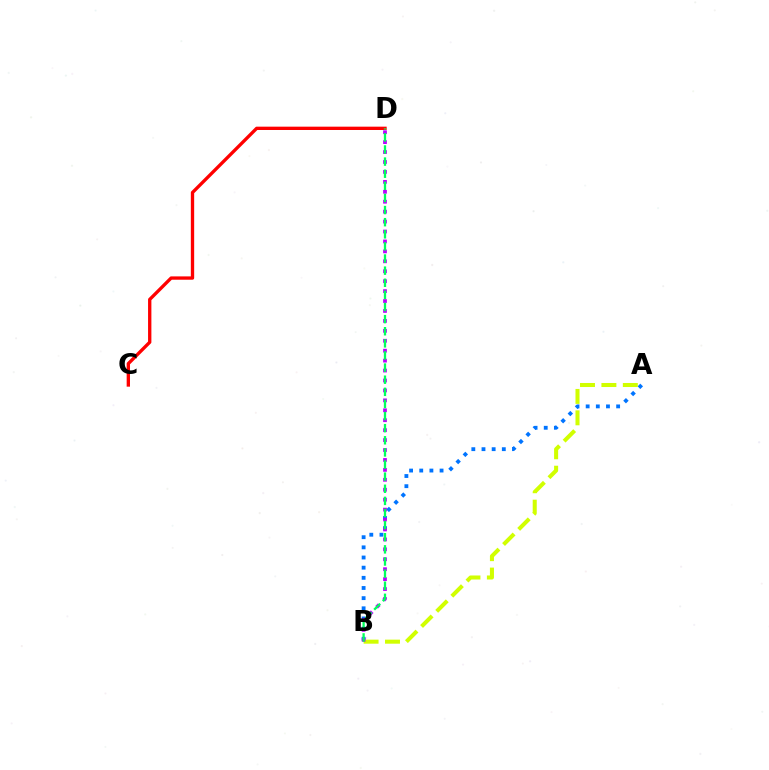{('A', 'B'): [{'color': '#0074ff', 'line_style': 'dotted', 'thickness': 2.76}, {'color': '#d1ff00', 'line_style': 'dashed', 'thickness': 2.91}], ('C', 'D'): [{'color': '#ff0000', 'line_style': 'solid', 'thickness': 2.4}], ('B', 'D'): [{'color': '#b900ff', 'line_style': 'dotted', 'thickness': 2.7}, {'color': '#00ff5c', 'line_style': 'dashed', 'thickness': 1.65}]}